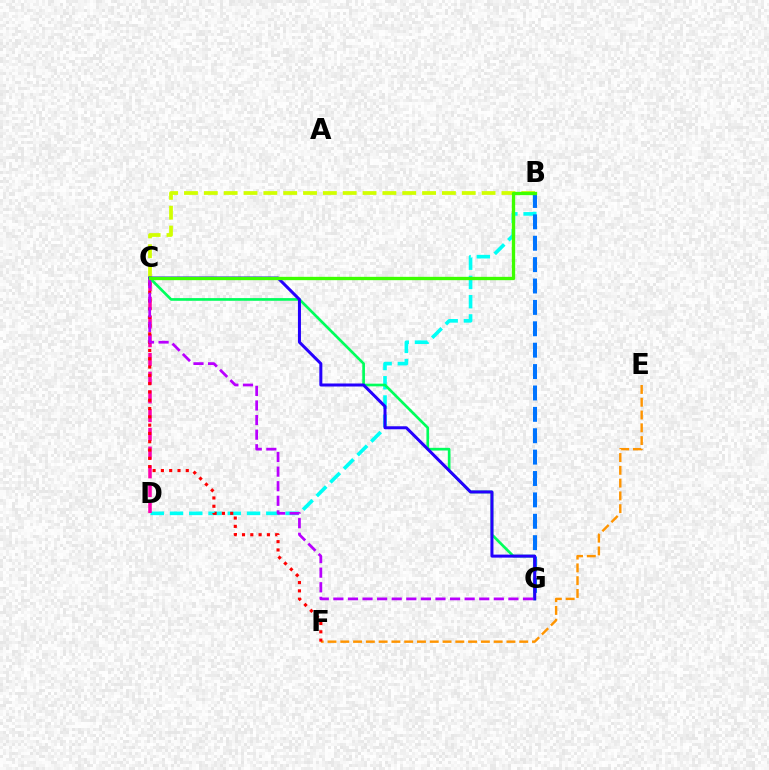{('B', 'D'): [{'color': '#00fff6', 'line_style': 'dashed', 'thickness': 2.62}], ('B', 'C'): [{'color': '#d1ff00', 'line_style': 'dashed', 'thickness': 2.7}, {'color': '#3dff00', 'line_style': 'solid', 'thickness': 2.4}], ('B', 'G'): [{'color': '#0074ff', 'line_style': 'dashed', 'thickness': 2.91}], ('C', 'D'): [{'color': '#ff00ac', 'line_style': 'dashed', 'thickness': 2.54}], ('E', 'F'): [{'color': '#ff9400', 'line_style': 'dashed', 'thickness': 1.74}], ('C', 'G'): [{'color': '#00ff5c', 'line_style': 'solid', 'thickness': 1.93}, {'color': '#2500ff', 'line_style': 'solid', 'thickness': 2.17}, {'color': '#b900ff', 'line_style': 'dashed', 'thickness': 1.98}], ('C', 'F'): [{'color': '#ff0000', 'line_style': 'dotted', 'thickness': 2.25}]}